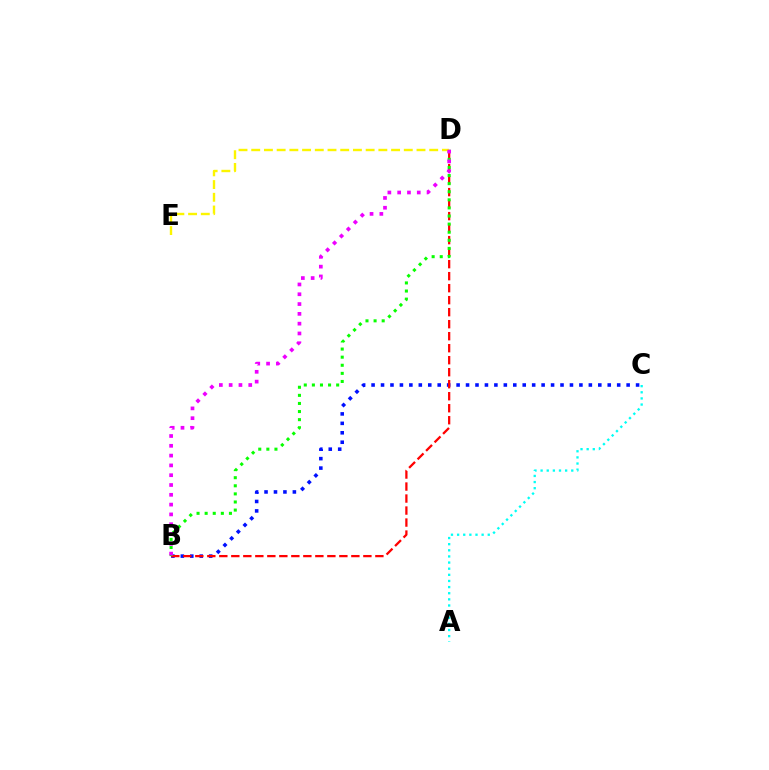{('A', 'C'): [{'color': '#00fff6', 'line_style': 'dotted', 'thickness': 1.67}], ('B', 'C'): [{'color': '#0010ff', 'line_style': 'dotted', 'thickness': 2.57}], ('B', 'D'): [{'color': '#ff0000', 'line_style': 'dashed', 'thickness': 1.63}, {'color': '#08ff00', 'line_style': 'dotted', 'thickness': 2.2}, {'color': '#ee00ff', 'line_style': 'dotted', 'thickness': 2.66}], ('D', 'E'): [{'color': '#fcf500', 'line_style': 'dashed', 'thickness': 1.73}]}